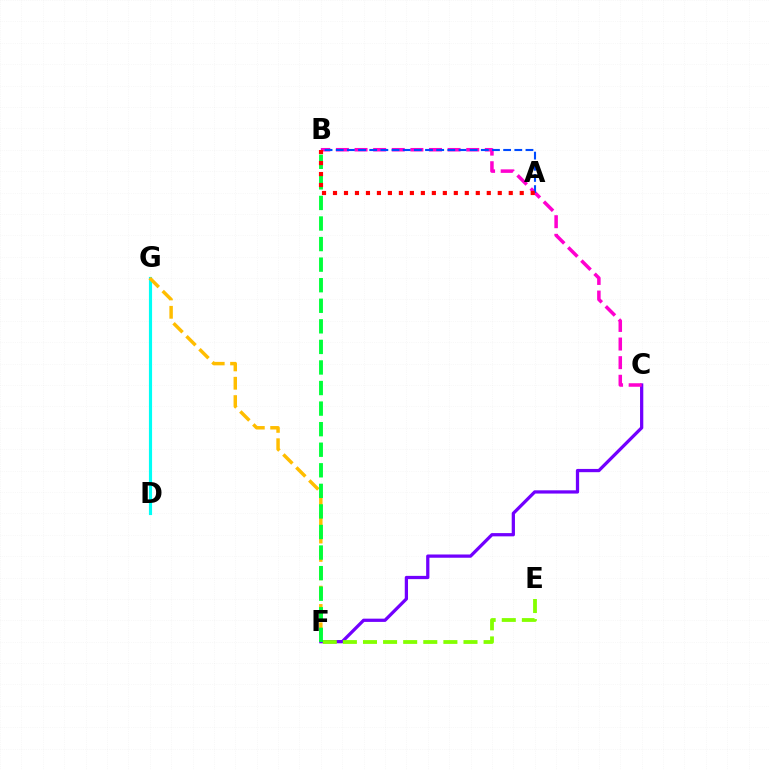{('C', 'F'): [{'color': '#7200ff', 'line_style': 'solid', 'thickness': 2.34}], ('D', 'G'): [{'color': '#00fff6', 'line_style': 'solid', 'thickness': 2.27}], ('B', 'C'): [{'color': '#ff00cf', 'line_style': 'dashed', 'thickness': 2.53}], ('F', 'G'): [{'color': '#ffbd00', 'line_style': 'dashed', 'thickness': 2.49}], ('E', 'F'): [{'color': '#84ff00', 'line_style': 'dashed', 'thickness': 2.73}], ('A', 'B'): [{'color': '#004bff', 'line_style': 'dashed', 'thickness': 1.52}, {'color': '#ff0000', 'line_style': 'dotted', 'thickness': 2.98}], ('B', 'F'): [{'color': '#00ff39', 'line_style': 'dashed', 'thickness': 2.79}]}